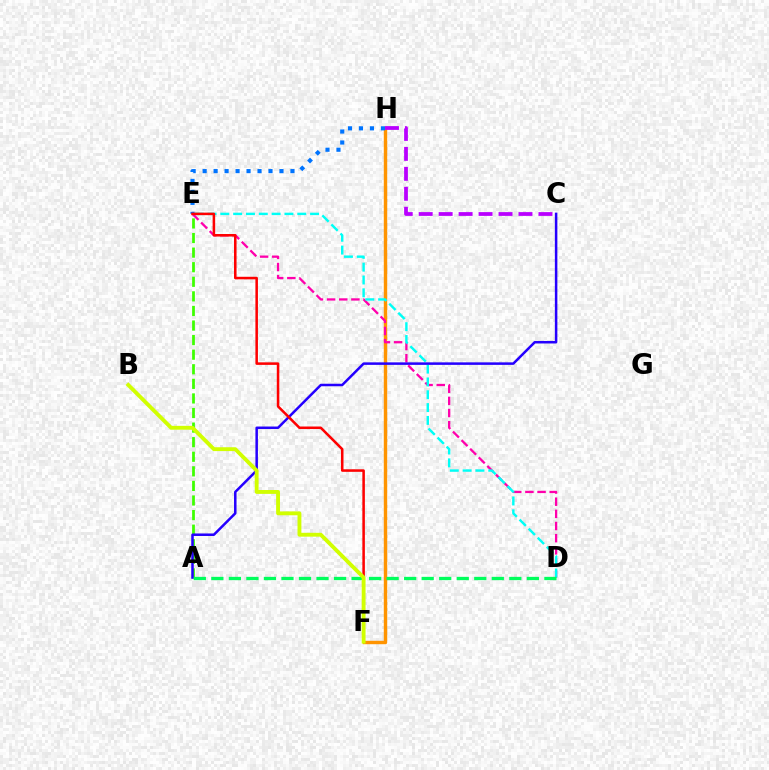{('F', 'H'): [{'color': '#ff9400', 'line_style': 'solid', 'thickness': 2.46}], ('C', 'H'): [{'color': '#b900ff', 'line_style': 'dashed', 'thickness': 2.71}], ('D', 'E'): [{'color': '#ff00ac', 'line_style': 'dashed', 'thickness': 1.65}, {'color': '#00fff6', 'line_style': 'dashed', 'thickness': 1.74}], ('E', 'H'): [{'color': '#0074ff', 'line_style': 'dotted', 'thickness': 2.98}], ('A', 'E'): [{'color': '#3dff00', 'line_style': 'dashed', 'thickness': 1.98}], ('A', 'C'): [{'color': '#2500ff', 'line_style': 'solid', 'thickness': 1.81}], ('A', 'D'): [{'color': '#00ff5c', 'line_style': 'dashed', 'thickness': 2.38}], ('E', 'F'): [{'color': '#ff0000', 'line_style': 'solid', 'thickness': 1.83}], ('B', 'F'): [{'color': '#d1ff00', 'line_style': 'solid', 'thickness': 2.78}]}